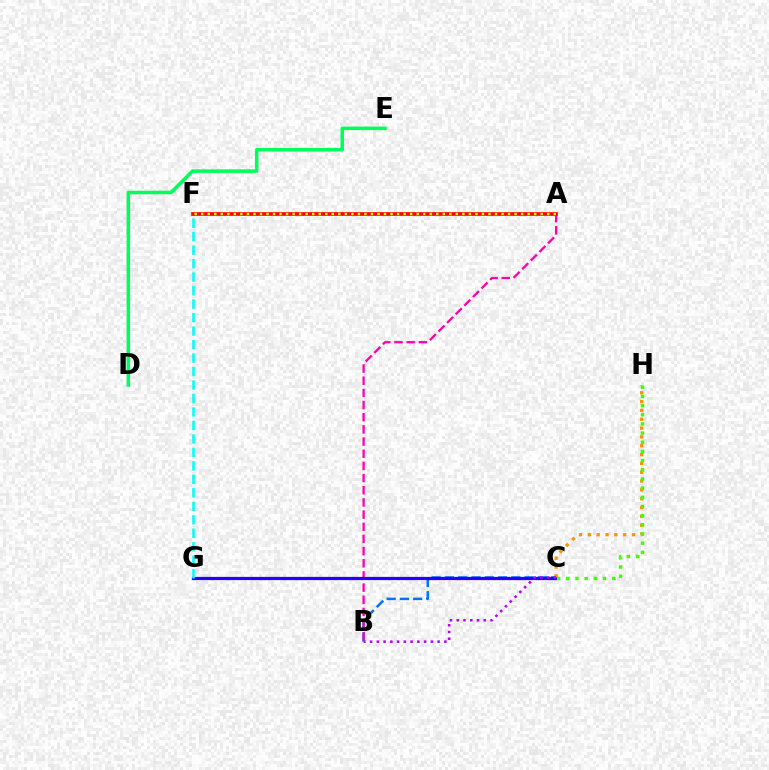{('B', 'C'): [{'color': '#0074ff', 'line_style': 'dashed', 'thickness': 1.8}, {'color': '#b900ff', 'line_style': 'dotted', 'thickness': 1.84}], ('A', 'B'): [{'color': '#ff00ac', 'line_style': 'dashed', 'thickness': 1.65}], ('A', 'F'): [{'color': '#ff0000', 'line_style': 'solid', 'thickness': 2.64}, {'color': '#d1ff00', 'line_style': 'dotted', 'thickness': 1.77}], ('D', 'E'): [{'color': '#00ff5c', 'line_style': 'solid', 'thickness': 2.52}], ('C', 'G'): [{'color': '#2500ff', 'line_style': 'solid', 'thickness': 2.33}], ('F', 'G'): [{'color': '#00fff6', 'line_style': 'dashed', 'thickness': 1.83}], ('C', 'H'): [{'color': '#ff9400', 'line_style': 'dotted', 'thickness': 2.4}, {'color': '#3dff00', 'line_style': 'dotted', 'thickness': 2.49}]}